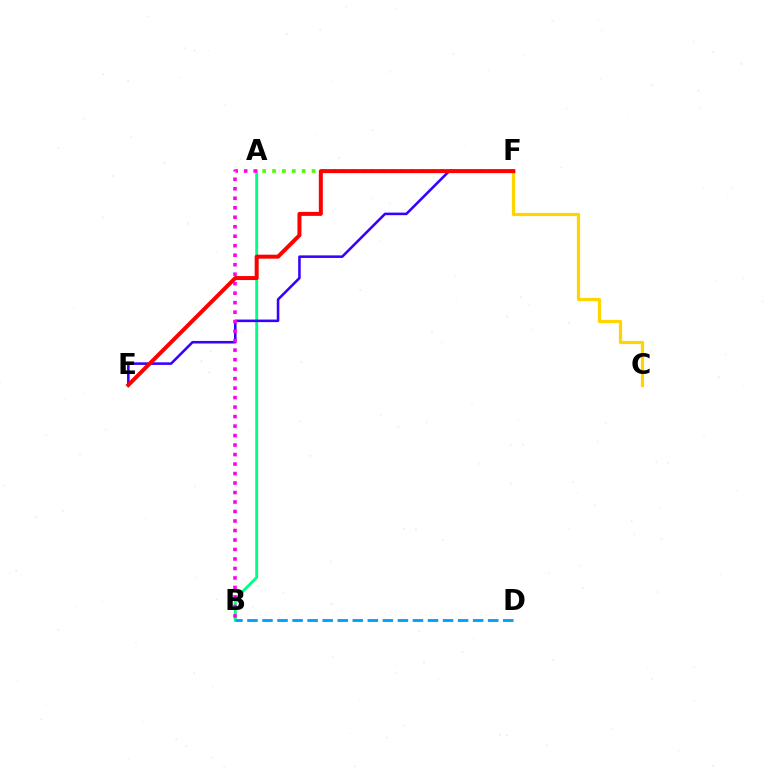{('A', 'B'): [{'color': '#00ff86', 'line_style': 'solid', 'thickness': 2.06}, {'color': '#ff00ed', 'line_style': 'dotted', 'thickness': 2.58}], ('A', 'F'): [{'color': '#4fff00', 'line_style': 'dotted', 'thickness': 2.68}], ('E', 'F'): [{'color': '#3700ff', 'line_style': 'solid', 'thickness': 1.84}, {'color': '#ff0000', 'line_style': 'solid', 'thickness': 2.87}], ('C', 'F'): [{'color': '#ffd500', 'line_style': 'solid', 'thickness': 2.33}], ('B', 'D'): [{'color': '#009eff', 'line_style': 'dashed', 'thickness': 2.04}]}